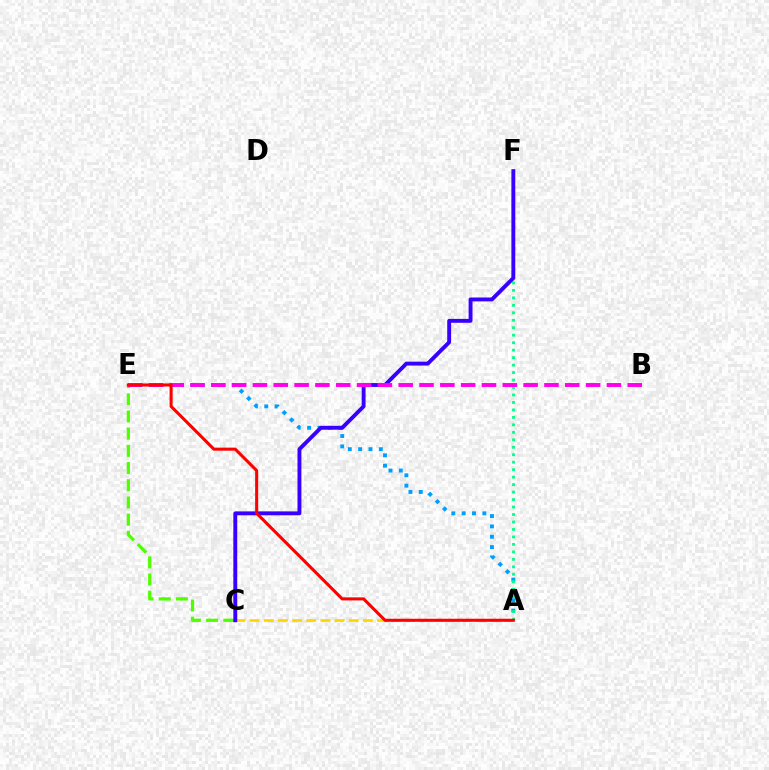{('C', 'E'): [{'color': '#4fff00', 'line_style': 'dashed', 'thickness': 2.34}], ('A', 'E'): [{'color': '#009eff', 'line_style': 'dotted', 'thickness': 2.81}, {'color': '#ff0000', 'line_style': 'solid', 'thickness': 2.2}], ('A', 'C'): [{'color': '#ffd500', 'line_style': 'dashed', 'thickness': 1.92}], ('A', 'F'): [{'color': '#00ff86', 'line_style': 'dotted', 'thickness': 2.03}], ('C', 'F'): [{'color': '#3700ff', 'line_style': 'solid', 'thickness': 2.8}], ('B', 'E'): [{'color': '#ff00ed', 'line_style': 'dashed', 'thickness': 2.83}]}